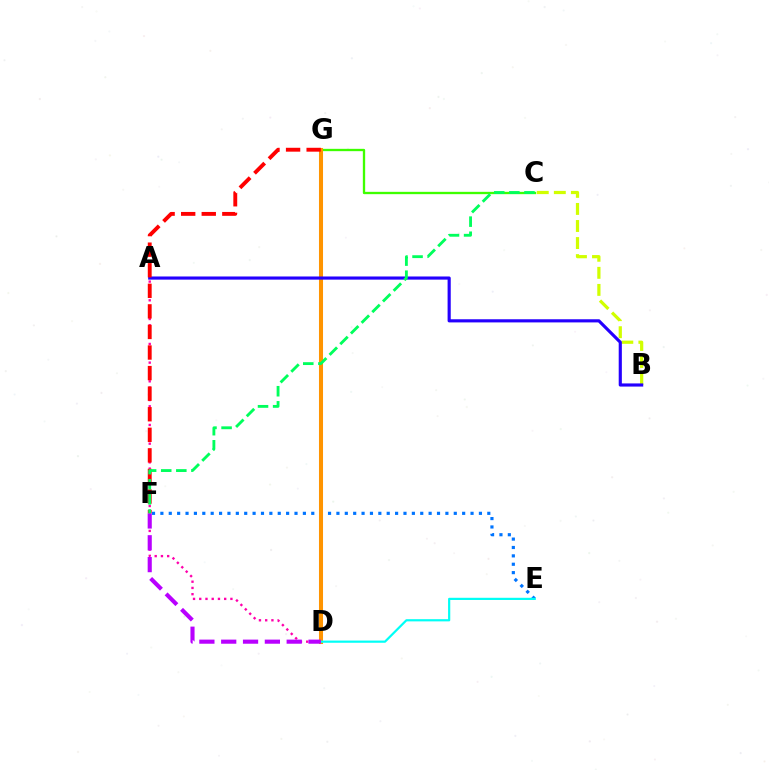{('E', 'F'): [{'color': '#0074ff', 'line_style': 'dotted', 'thickness': 2.28}], ('C', 'G'): [{'color': '#3dff00', 'line_style': 'solid', 'thickness': 1.68}], ('D', 'G'): [{'color': '#ff9400', 'line_style': 'solid', 'thickness': 2.92}], ('B', 'C'): [{'color': '#d1ff00', 'line_style': 'dashed', 'thickness': 2.32}], ('D', 'E'): [{'color': '#00fff6', 'line_style': 'solid', 'thickness': 1.58}], ('A', 'B'): [{'color': '#2500ff', 'line_style': 'solid', 'thickness': 2.27}], ('A', 'D'): [{'color': '#ff00ac', 'line_style': 'dotted', 'thickness': 1.69}], ('F', 'G'): [{'color': '#ff0000', 'line_style': 'dashed', 'thickness': 2.79}], ('D', 'F'): [{'color': '#b900ff', 'line_style': 'dashed', 'thickness': 2.97}], ('C', 'F'): [{'color': '#00ff5c', 'line_style': 'dashed', 'thickness': 2.05}]}